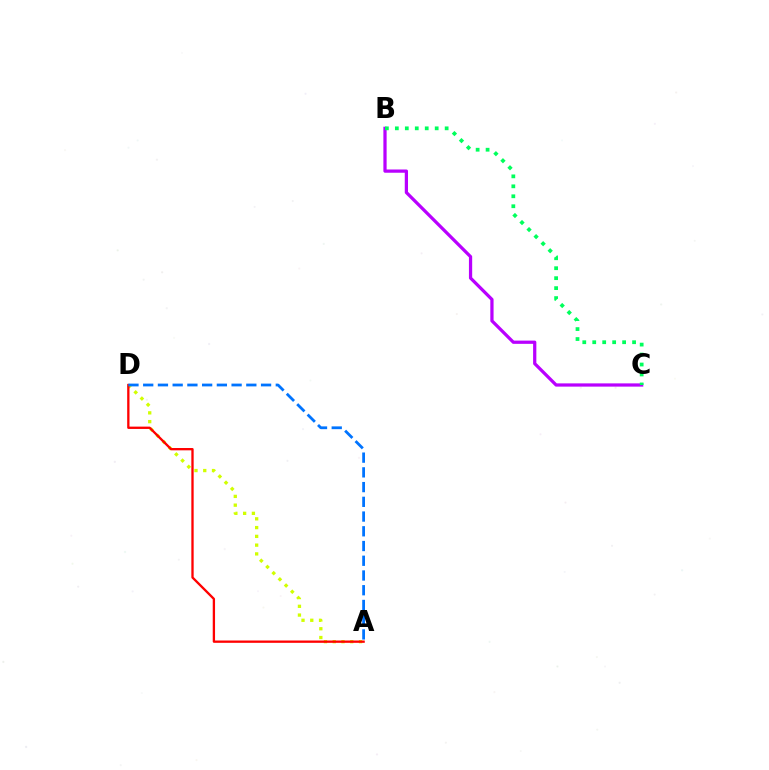{('A', 'D'): [{'color': '#d1ff00', 'line_style': 'dotted', 'thickness': 2.38}, {'color': '#ff0000', 'line_style': 'solid', 'thickness': 1.67}, {'color': '#0074ff', 'line_style': 'dashed', 'thickness': 2.0}], ('B', 'C'): [{'color': '#b900ff', 'line_style': 'solid', 'thickness': 2.34}, {'color': '#00ff5c', 'line_style': 'dotted', 'thickness': 2.71}]}